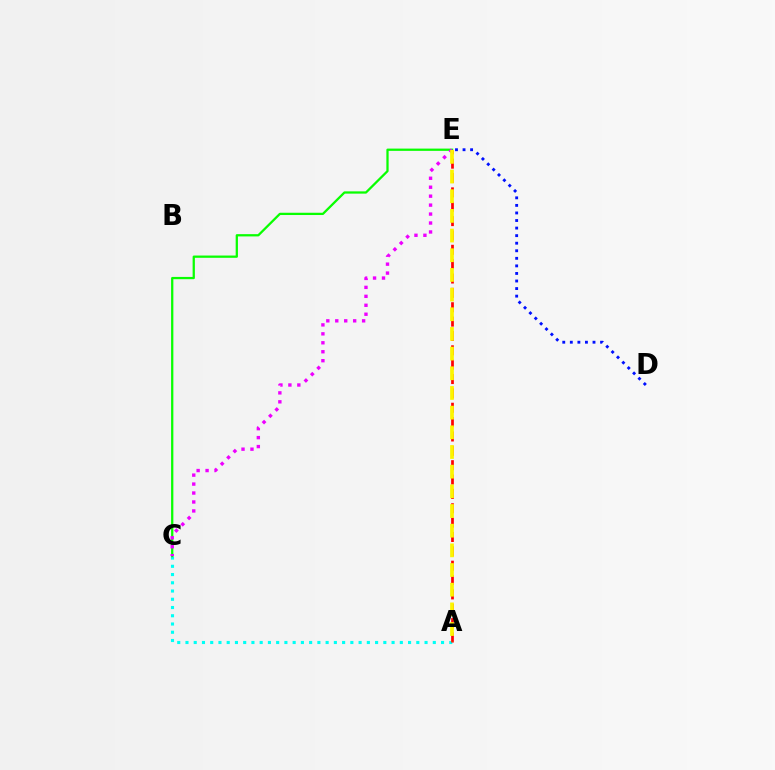{('A', 'C'): [{'color': '#00fff6', 'line_style': 'dotted', 'thickness': 2.24}], ('A', 'E'): [{'color': '#ff0000', 'line_style': 'dashed', 'thickness': 1.95}, {'color': '#fcf500', 'line_style': 'dashed', 'thickness': 2.67}], ('C', 'E'): [{'color': '#08ff00', 'line_style': 'solid', 'thickness': 1.63}, {'color': '#ee00ff', 'line_style': 'dotted', 'thickness': 2.43}], ('D', 'E'): [{'color': '#0010ff', 'line_style': 'dotted', 'thickness': 2.05}]}